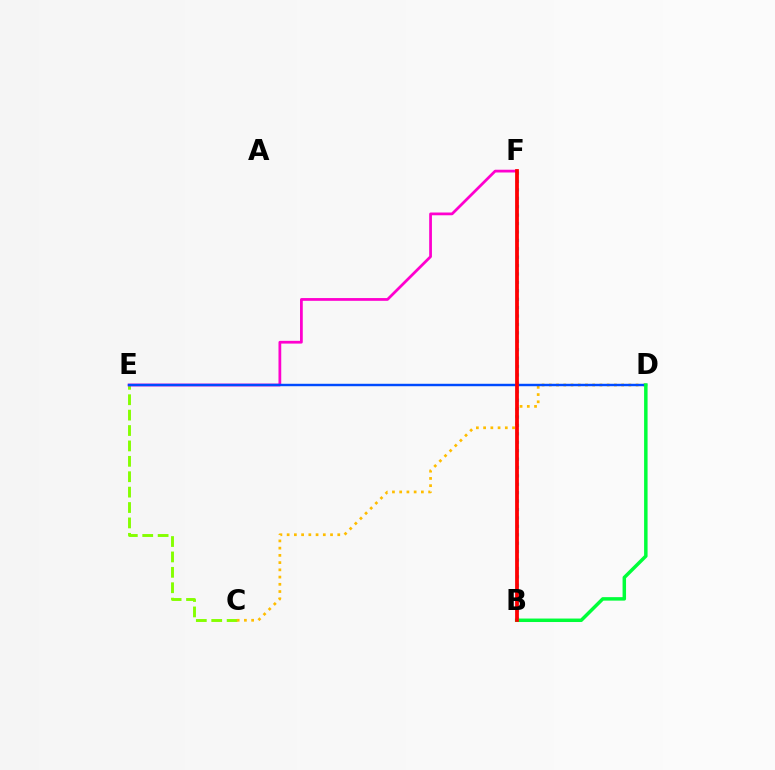{('C', 'E'): [{'color': '#84ff00', 'line_style': 'dashed', 'thickness': 2.09}], ('B', 'F'): [{'color': '#00fff6', 'line_style': 'dotted', 'thickness': 2.29}, {'color': '#7200ff', 'line_style': 'solid', 'thickness': 1.65}, {'color': '#ff0000', 'line_style': 'solid', 'thickness': 2.7}], ('C', 'D'): [{'color': '#ffbd00', 'line_style': 'dotted', 'thickness': 1.97}], ('E', 'F'): [{'color': '#ff00cf', 'line_style': 'solid', 'thickness': 1.98}], ('D', 'E'): [{'color': '#004bff', 'line_style': 'solid', 'thickness': 1.76}], ('B', 'D'): [{'color': '#00ff39', 'line_style': 'solid', 'thickness': 2.51}]}